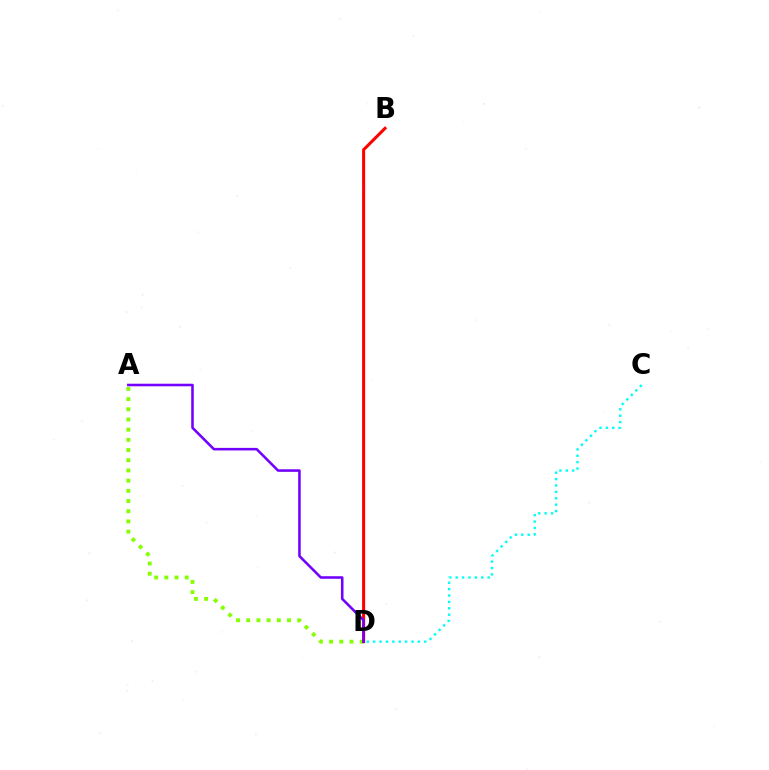{('A', 'D'): [{'color': '#84ff00', 'line_style': 'dotted', 'thickness': 2.77}, {'color': '#7200ff', 'line_style': 'solid', 'thickness': 1.84}], ('C', 'D'): [{'color': '#00fff6', 'line_style': 'dotted', 'thickness': 1.74}], ('B', 'D'): [{'color': '#ff0000', 'line_style': 'solid', 'thickness': 2.19}]}